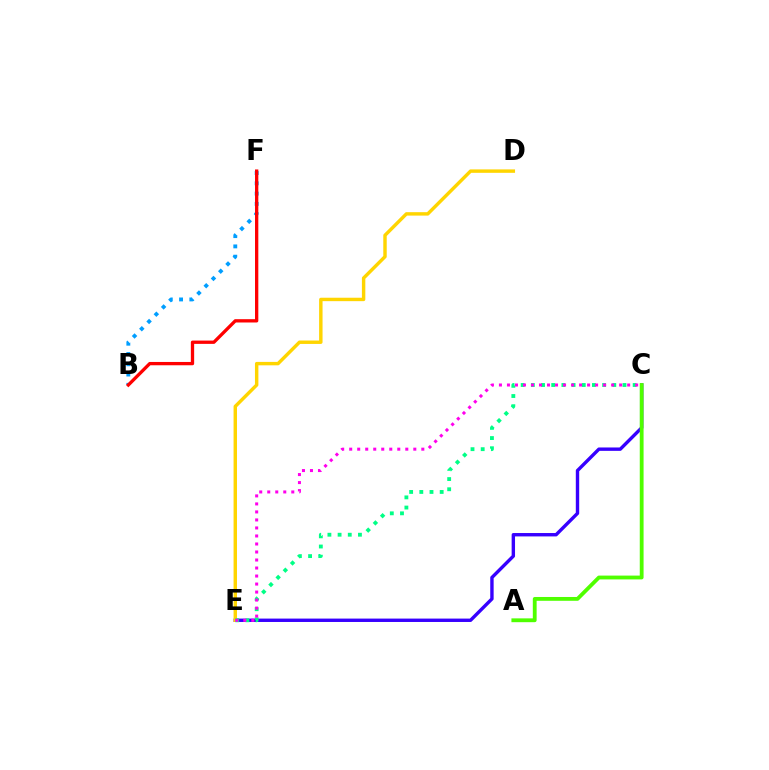{('C', 'E'): [{'color': '#3700ff', 'line_style': 'solid', 'thickness': 2.44}, {'color': '#00ff86', 'line_style': 'dotted', 'thickness': 2.77}, {'color': '#ff00ed', 'line_style': 'dotted', 'thickness': 2.18}], ('A', 'C'): [{'color': '#4fff00', 'line_style': 'solid', 'thickness': 2.75}], ('D', 'E'): [{'color': '#ffd500', 'line_style': 'solid', 'thickness': 2.47}], ('B', 'F'): [{'color': '#009eff', 'line_style': 'dotted', 'thickness': 2.79}, {'color': '#ff0000', 'line_style': 'solid', 'thickness': 2.38}]}